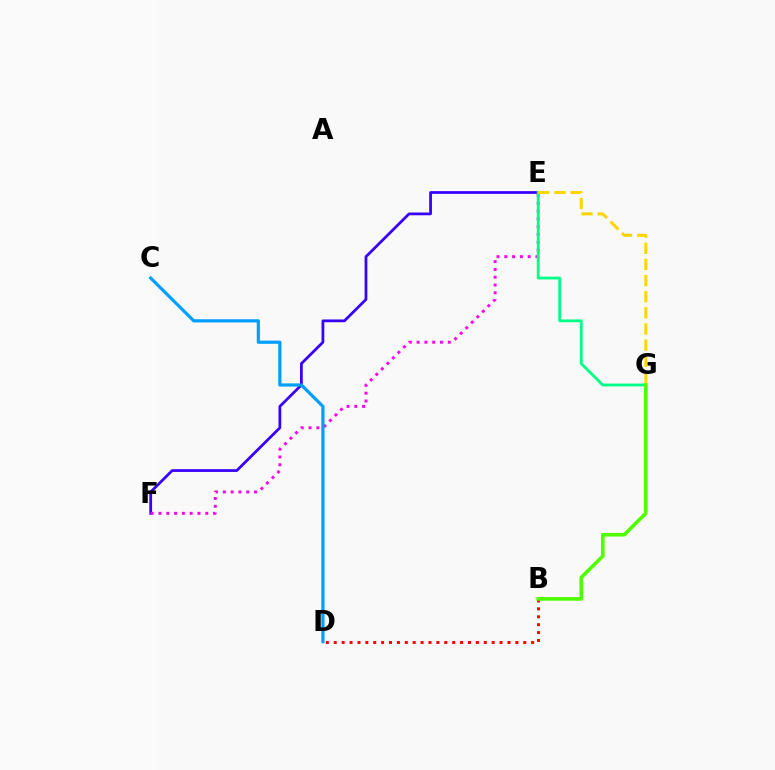{('E', 'F'): [{'color': '#3700ff', 'line_style': 'solid', 'thickness': 1.98}, {'color': '#ff00ed', 'line_style': 'dotted', 'thickness': 2.12}], ('B', 'D'): [{'color': '#ff0000', 'line_style': 'dotted', 'thickness': 2.15}], ('E', 'G'): [{'color': '#00ff86', 'line_style': 'solid', 'thickness': 2.02}, {'color': '#ffd500', 'line_style': 'dashed', 'thickness': 2.19}], ('C', 'D'): [{'color': '#009eff', 'line_style': 'solid', 'thickness': 2.29}], ('B', 'G'): [{'color': '#4fff00', 'line_style': 'solid', 'thickness': 2.61}]}